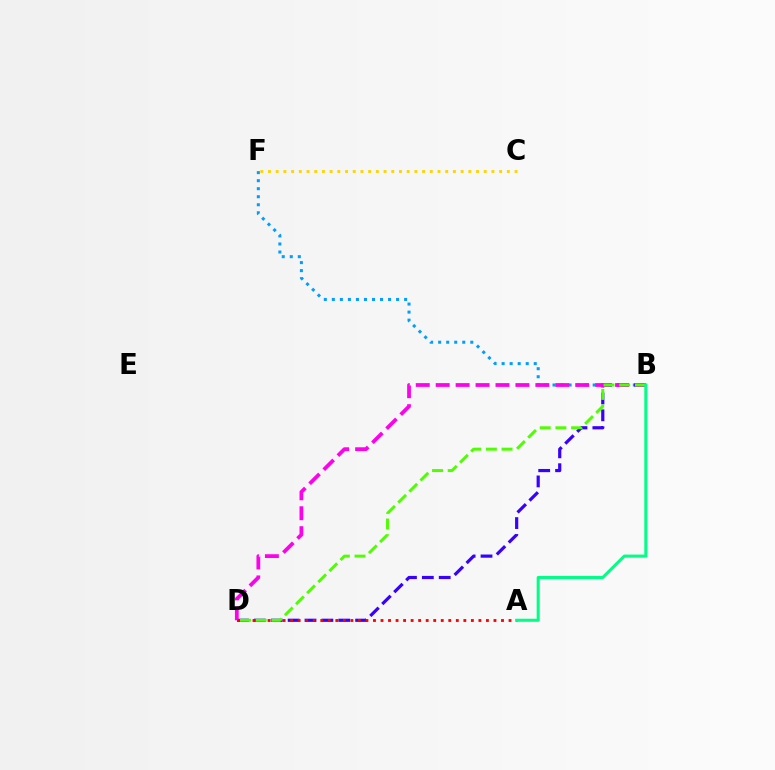{('B', 'F'): [{'color': '#009eff', 'line_style': 'dotted', 'thickness': 2.18}], ('B', 'D'): [{'color': '#3700ff', 'line_style': 'dashed', 'thickness': 2.29}, {'color': '#ff00ed', 'line_style': 'dashed', 'thickness': 2.71}, {'color': '#4fff00', 'line_style': 'dashed', 'thickness': 2.13}], ('C', 'F'): [{'color': '#ffd500', 'line_style': 'dotted', 'thickness': 2.09}], ('A', 'D'): [{'color': '#ff0000', 'line_style': 'dotted', 'thickness': 2.05}], ('A', 'B'): [{'color': '#00ff86', 'line_style': 'solid', 'thickness': 2.2}]}